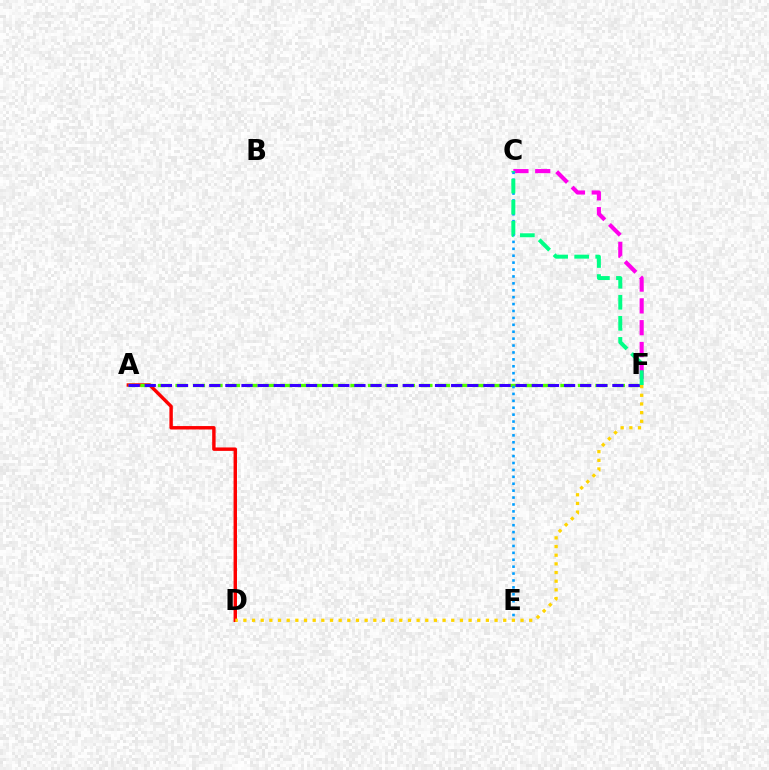{('C', 'F'): [{'color': '#ff00ed', 'line_style': 'dashed', 'thickness': 2.96}, {'color': '#00ff86', 'line_style': 'dashed', 'thickness': 2.86}], ('A', 'D'): [{'color': '#ff0000', 'line_style': 'solid', 'thickness': 2.47}], ('A', 'F'): [{'color': '#4fff00', 'line_style': 'dashed', 'thickness': 2.38}, {'color': '#3700ff', 'line_style': 'dashed', 'thickness': 2.19}], ('C', 'E'): [{'color': '#009eff', 'line_style': 'dotted', 'thickness': 1.88}], ('D', 'F'): [{'color': '#ffd500', 'line_style': 'dotted', 'thickness': 2.35}]}